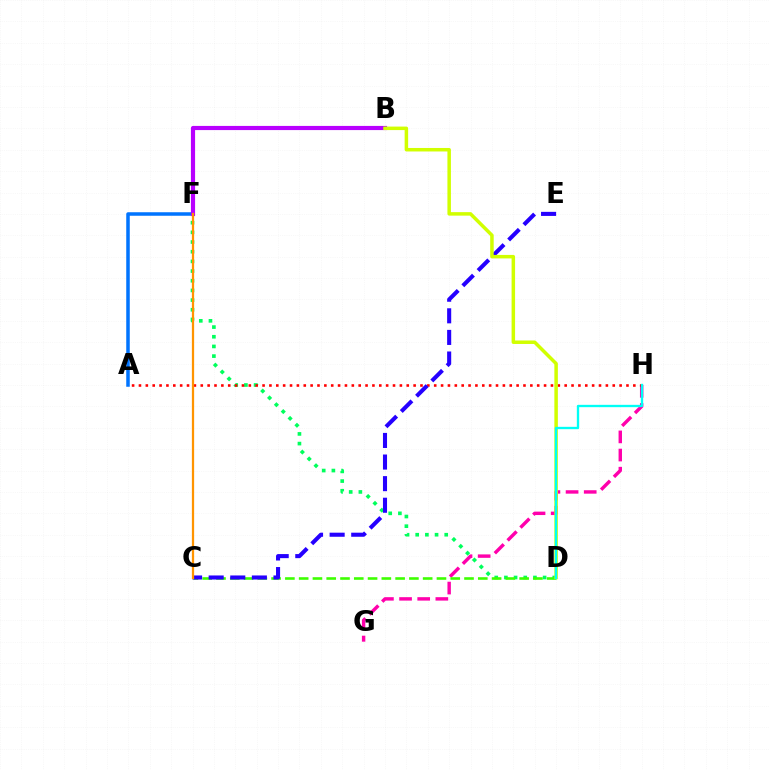{('D', 'F'): [{'color': '#00ff5c', 'line_style': 'dotted', 'thickness': 2.63}], ('A', 'F'): [{'color': '#0074ff', 'line_style': 'solid', 'thickness': 2.53}], ('B', 'F'): [{'color': '#b900ff', 'line_style': 'solid', 'thickness': 3.0}], ('G', 'H'): [{'color': '#ff00ac', 'line_style': 'dashed', 'thickness': 2.46}], ('C', 'D'): [{'color': '#3dff00', 'line_style': 'dashed', 'thickness': 1.87}], ('A', 'H'): [{'color': '#ff0000', 'line_style': 'dotted', 'thickness': 1.87}], ('C', 'E'): [{'color': '#2500ff', 'line_style': 'dashed', 'thickness': 2.93}], ('C', 'F'): [{'color': '#ff9400', 'line_style': 'solid', 'thickness': 1.62}], ('B', 'D'): [{'color': '#d1ff00', 'line_style': 'solid', 'thickness': 2.52}], ('D', 'H'): [{'color': '#00fff6', 'line_style': 'solid', 'thickness': 1.68}]}